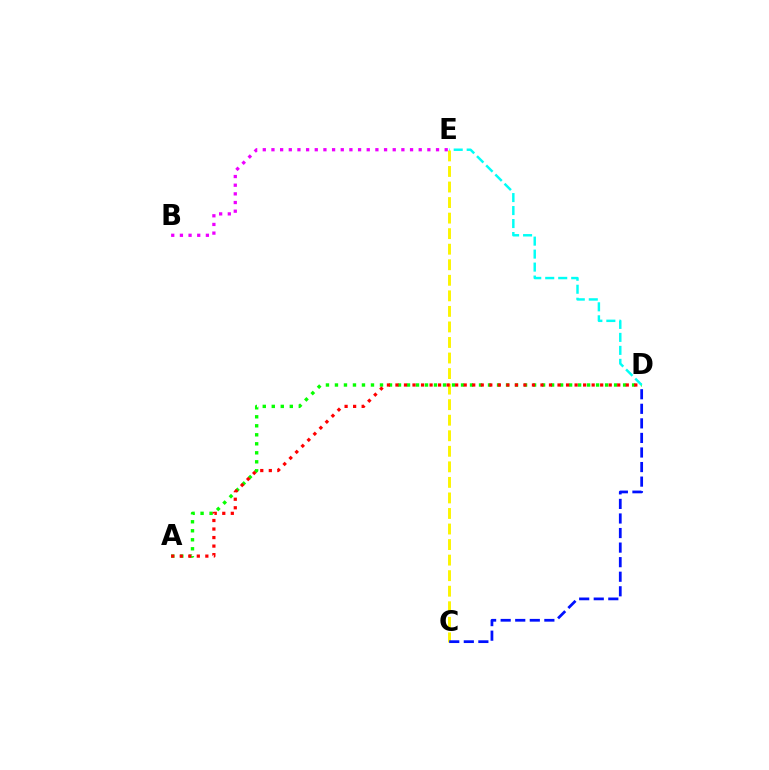{('A', 'D'): [{'color': '#08ff00', 'line_style': 'dotted', 'thickness': 2.45}, {'color': '#ff0000', 'line_style': 'dotted', 'thickness': 2.32}], ('C', 'E'): [{'color': '#fcf500', 'line_style': 'dashed', 'thickness': 2.11}], ('B', 'E'): [{'color': '#ee00ff', 'line_style': 'dotted', 'thickness': 2.35}], ('D', 'E'): [{'color': '#00fff6', 'line_style': 'dashed', 'thickness': 1.76}], ('C', 'D'): [{'color': '#0010ff', 'line_style': 'dashed', 'thickness': 1.98}]}